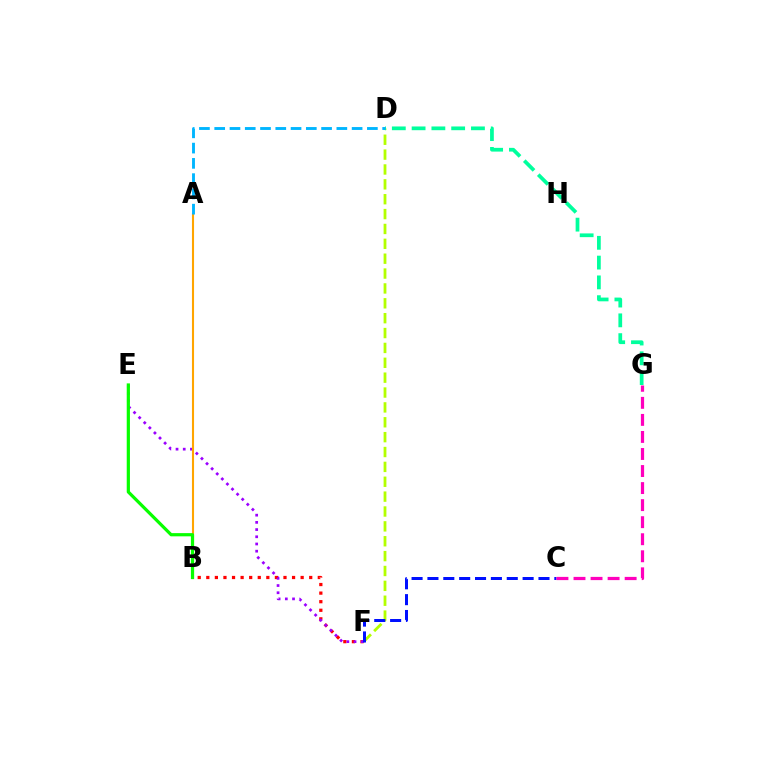{('B', 'F'): [{'color': '#ff0000', 'line_style': 'dotted', 'thickness': 2.33}], ('D', 'F'): [{'color': '#b3ff00', 'line_style': 'dashed', 'thickness': 2.02}], ('E', 'F'): [{'color': '#9b00ff', 'line_style': 'dotted', 'thickness': 1.96}], ('A', 'B'): [{'color': '#ffa500', 'line_style': 'solid', 'thickness': 1.51}], ('C', 'F'): [{'color': '#0010ff', 'line_style': 'dashed', 'thickness': 2.16}], ('D', 'G'): [{'color': '#00ff9d', 'line_style': 'dashed', 'thickness': 2.69}], ('A', 'D'): [{'color': '#00b5ff', 'line_style': 'dashed', 'thickness': 2.07}], ('C', 'G'): [{'color': '#ff00bd', 'line_style': 'dashed', 'thickness': 2.32}], ('B', 'E'): [{'color': '#08ff00', 'line_style': 'solid', 'thickness': 2.31}]}